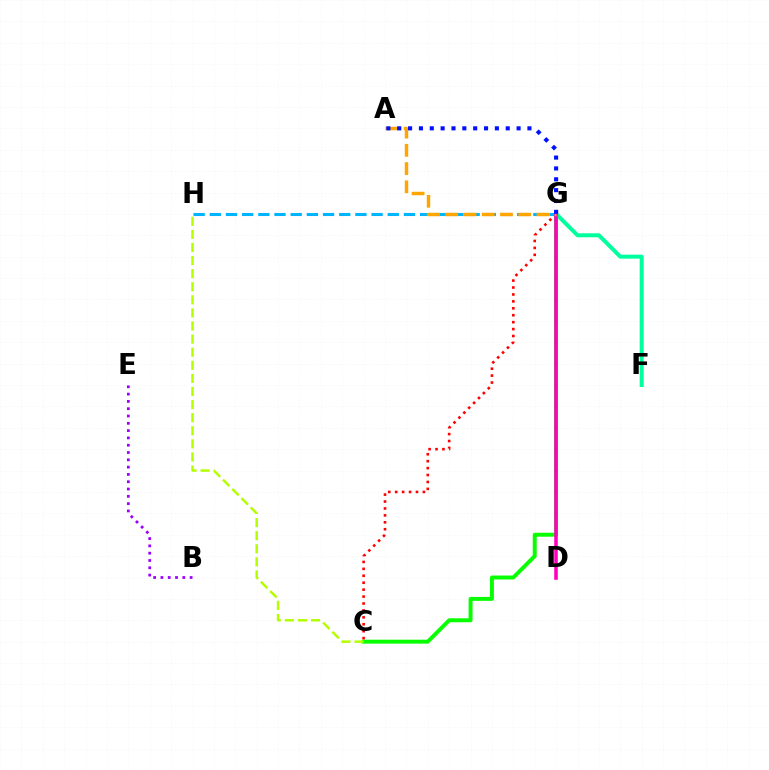{('F', 'G'): [{'color': '#00ff9d', 'line_style': 'solid', 'thickness': 2.87}], ('C', 'G'): [{'color': '#08ff00', 'line_style': 'solid', 'thickness': 2.84}, {'color': '#ff0000', 'line_style': 'dotted', 'thickness': 1.88}], ('B', 'E'): [{'color': '#9b00ff', 'line_style': 'dotted', 'thickness': 1.98}], ('G', 'H'): [{'color': '#00b5ff', 'line_style': 'dashed', 'thickness': 2.2}], ('D', 'G'): [{'color': '#ff00bd', 'line_style': 'solid', 'thickness': 2.55}], ('A', 'G'): [{'color': '#ffa500', 'line_style': 'dashed', 'thickness': 2.48}, {'color': '#0010ff', 'line_style': 'dotted', 'thickness': 2.95}], ('C', 'H'): [{'color': '#b3ff00', 'line_style': 'dashed', 'thickness': 1.78}]}